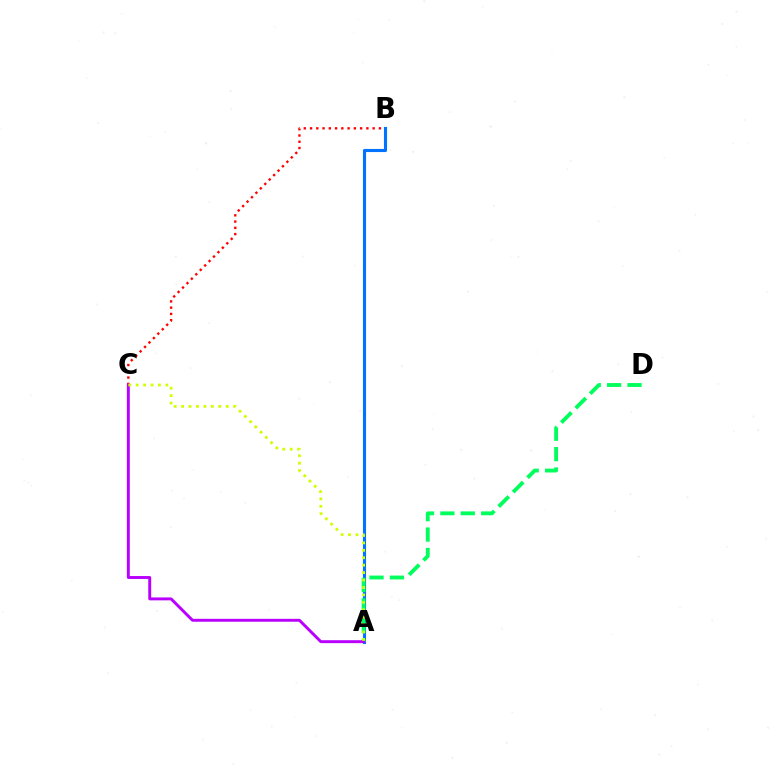{('A', 'B'): [{'color': '#0074ff', 'line_style': 'solid', 'thickness': 2.23}], ('B', 'C'): [{'color': '#ff0000', 'line_style': 'dotted', 'thickness': 1.7}], ('A', 'D'): [{'color': '#00ff5c', 'line_style': 'dashed', 'thickness': 2.77}], ('A', 'C'): [{'color': '#b900ff', 'line_style': 'solid', 'thickness': 2.11}, {'color': '#d1ff00', 'line_style': 'dotted', 'thickness': 2.02}]}